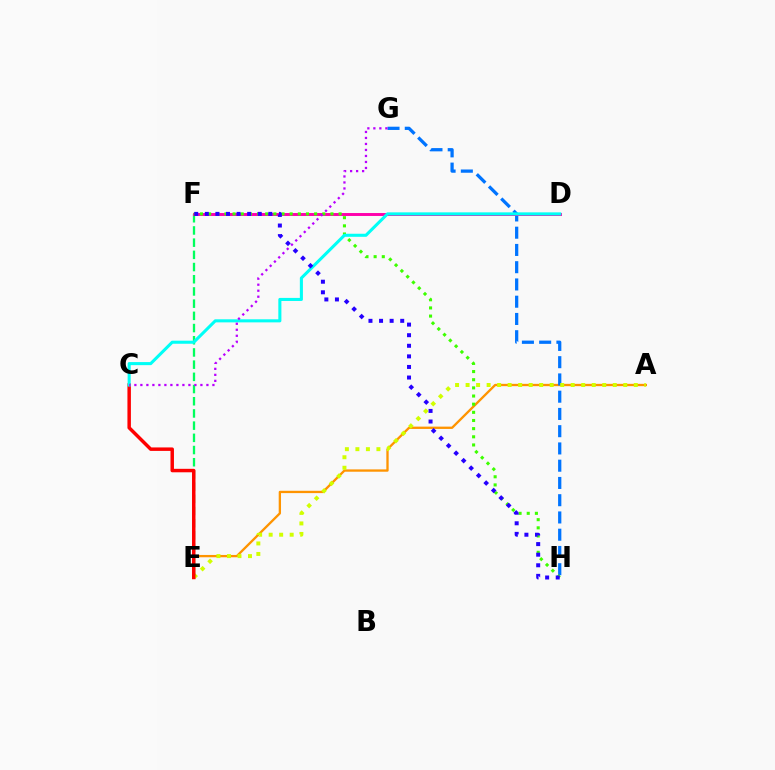{('A', 'E'): [{'color': '#ff9400', 'line_style': 'solid', 'thickness': 1.67}, {'color': '#d1ff00', 'line_style': 'dotted', 'thickness': 2.86}], ('G', 'H'): [{'color': '#0074ff', 'line_style': 'dashed', 'thickness': 2.34}], ('E', 'F'): [{'color': '#00ff5c', 'line_style': 'dashed', 'thickness': 1.66}], ('C', 'E'): [{'color': '#ff0000', 'line_style': 'solid', 'thickness': 2.5}], ('D', 'F'): [{'color': '#ff00ac', 'line_style': 'solid', 'thickness': 2.11}], ('F', 'H'): [{'color': '#3dff00', 'line_style': 'dotted', 'thickness': 2.22}, {'color': '#2500ff', 'line_style': 'dotted', 'thickness': 2.88}], ('C', 'D'): [{'color': '#00fff6', 'line_style': 'solid', 'thickness': 2.21}], ('C', 'G'): [{'color': '#b900ff', 'line_style': 'dotted', 'thickness': 1.63}]}